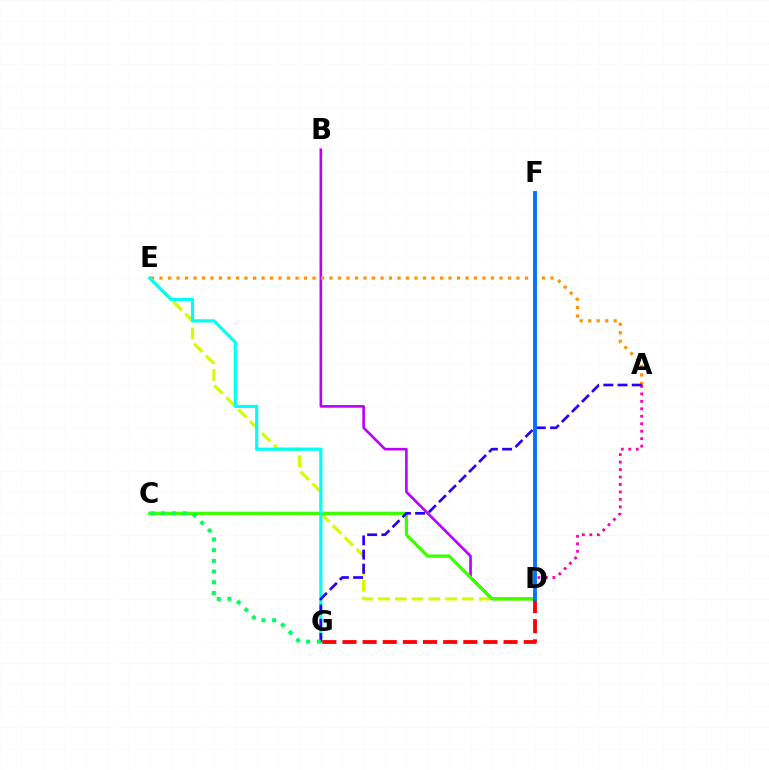{('B', 'D'): [{'color': '#b900ff', 'line_style': 'solid', 'thickness': 1.88}], ('D', 'E'): [{'color': '#d1ff00', 'line_style': 'dashed', 'thickness': 2.28}], ('A', 'D'): [{'color': '#ff00ac', 'line_style': 'dotted', 'thickness': 2.03}], ('C', 'D'): [{'color': '#3dff00', 'line_style': 'solid', 'thickness': 2.34}], ('A', 'E'): [{'color': '#ff9400', 'line_style': 'dotted', 'thickness': 2.31}], ('E', 'G'): [{'color': '#00fff6', 'line_style': 'solid', 'thickness': 2.28}], ('D', 'G'): [{'color': '#ff0000', 'line_style': 'dashed', 'thickness': 2.74}], ('A', 'G'): [{'color': '#2500ff', 'line_style': 'dashed', 'thickness': 1.93}], ('D', 'F'): [{'color': '#0074ff', 'line_style': 'solid', 'thickness': 2.78}], ('C', 'G'): [{'color': '#00ff5c', 'line_style': 'dotted', 'thickness': 2.91}]}